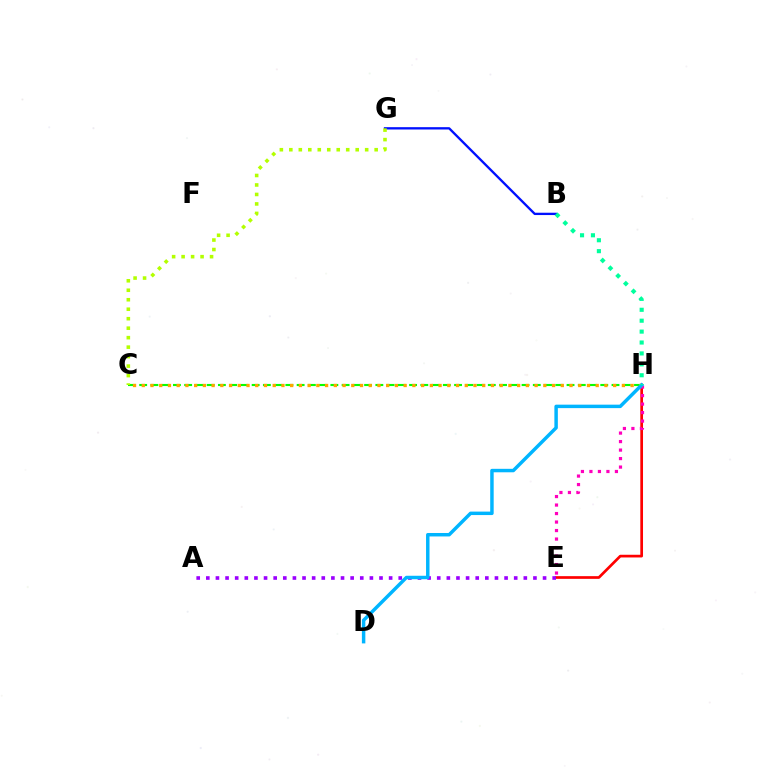{('B', 'G'): [{'color': '#0010ff', 'line_style': 'solid', 'thickness': 1.67}], ('E', 'H'): [{'color': '#ff0000', 'line_style': 'solid', 'thickness': 1.94}, {'color': '#ff00bd', 'line_style': 'dotted', 'thickness': 2.31}], ('C', 'H'): [{'color': '#08ff00', 'line_style': 'dashed', 'thickness': 1.53}, {'color': '#ffa500', 'line_style': 'dotted', 'thickness': 2.37}], ('C', 'G'): [{'color': '#b3ff00', 'line_style': 'dotted', 'thickness': 2.58}], ('A', 'E'): [{'color': '#9b00ff', 'line_style': 'dotted', 'thickness': 2.61}], ('D', 'H'): [{'color': '#00b5ff', 'line_style': 'solid', 'thickness': 2.49}], ('B', 'H'): [{'color': '#00ff9d', 'line_style': 'dotted', 'thickness': 2.96}]}